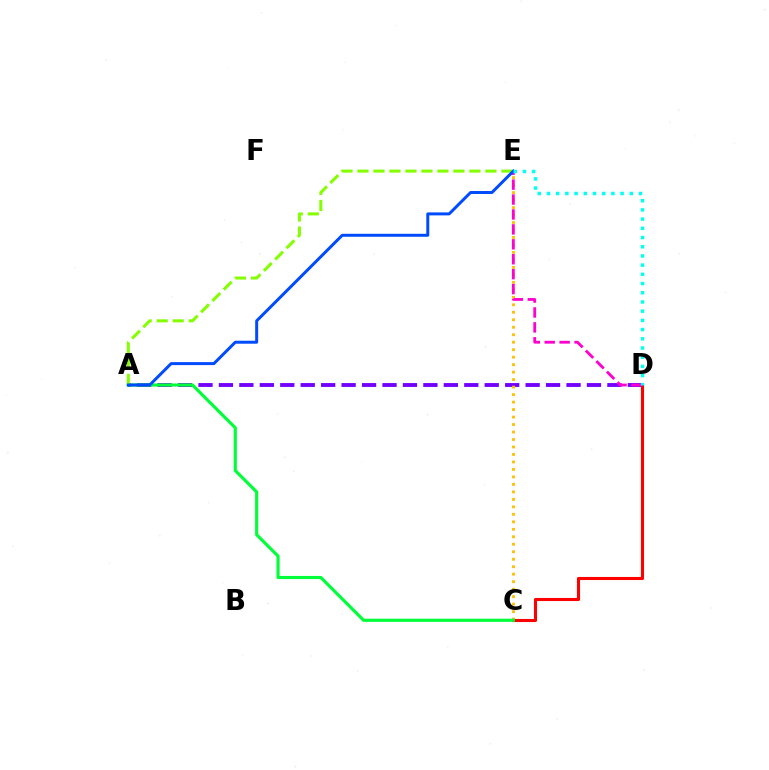{('A', 'D'): [{'color': '#7200ff', 'line_style': 'dashed', 'thickness': 2.78}], ('C', 'E'): [{'color': '#ffbd00', 'line_style': 'dotted', 'thickness': 2.03}], ('C', 'D'): [{'color': '#ff0000', 'line_style': 'solid', 'thickness': 2.22}], ('A', 'C'): [{'color': '#00ff39', 'line_style': 'solid', 'thickness': 2.26}], ('A', 'E'): [{'color': '#84ff00', 'line_style': 'dashed', 'thickness': 2.17}, {'color': '#004bff', 'line_style': 'solid', 'thickness': 2.14}], ('D', 'E'): [{'color': '#ff00cf', 'line_style': 'dashed', 'thickness': 2.03}, {'color': '#00fff6', 'line_style': 'dotted', 'thickness': 2.5}]}